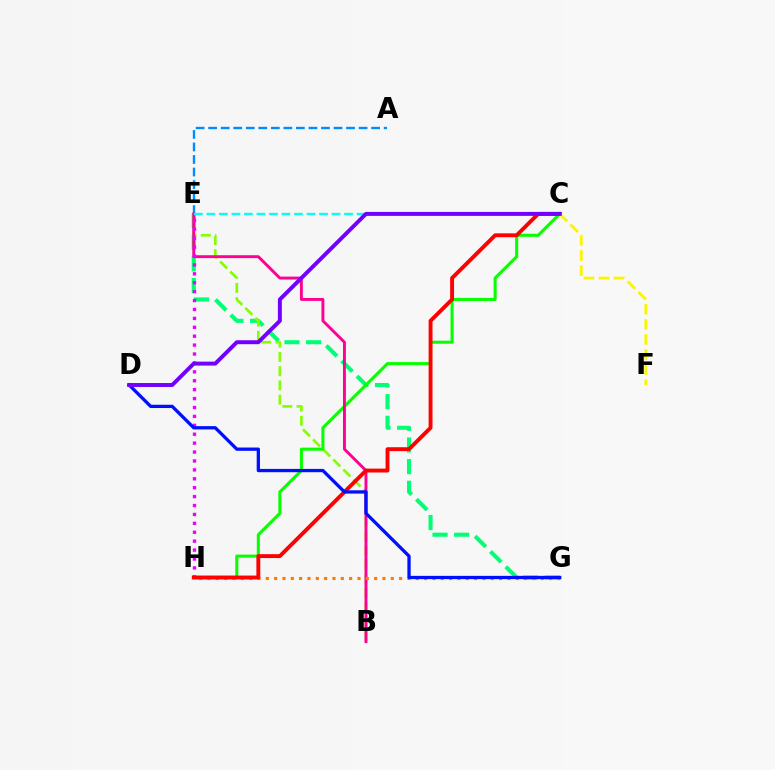{('E', 'G'): [{'color': '#00ff74', 'line_style': 'dashed', 'thickness': 2.94}], ('B', 'E'): [{'color': '#84ff00', 'line_style': 'dashed', 'thickness': 1.93}, {'color': '#ff0094', 'line_style': 'solid', 'thickness': 2.09}], ('C', 'H'): [{'color': '#08ff00', 'line_style': 'solid', 'thickness': 2.21}, {'color': '#ff0000', 'line_style': 'solid', 'thickness': 2.8}], ('A', 'E'): [{'color': '#008cff', 'line_style': 'dashed', 'thickness': 1.7}], ('E', 'H'): [{'color': '#ee00ff', 'line_style': 'dotted', 'thickness': 2.42}], ('G', 'H'): [{'color': '#ff7c00', 'line_style': 'dotted', 'thickness': 2.26}], ('D', 'G'): [{'color': '#0010ff', 'line_style': 'solid', 'thickness': 2.37}], ('C', 'E'): [{'color': '#00fff6', 'line_style': 'dashed', 'thickness': 1.7}], ('C', 'F'): [{'color': '#fcf500', 'line_style': 'dashed', 'thickness': 2.05}], ('C', 'D'): [{'color': '#7200ff', 'line_style': 'solid', 'thickness': 2.84}]}